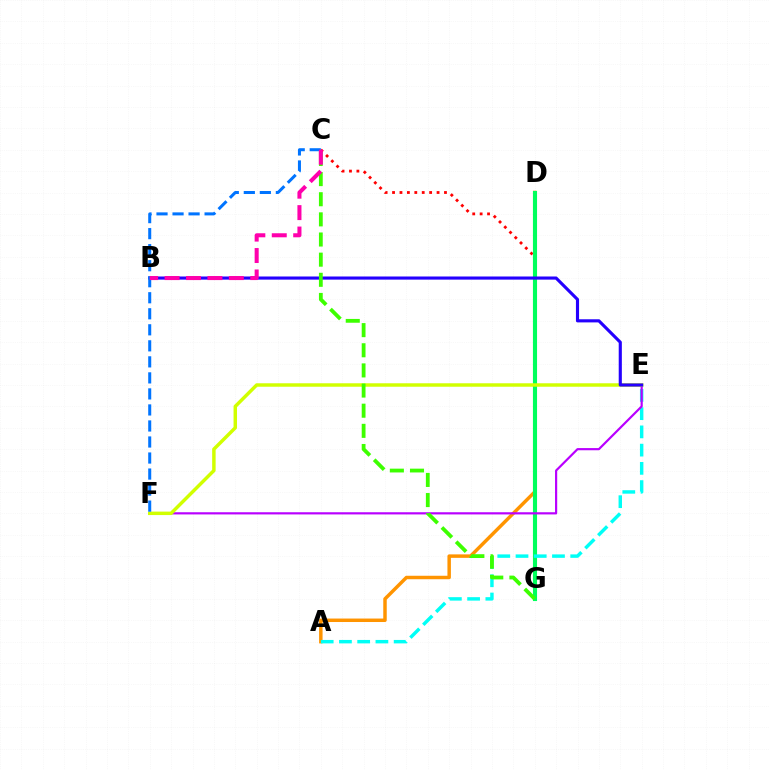{('A', 'D'): [{'color': '#ff9400', 'line_style': 'solid', 'thickness': 2.5}], ('C', 'G'): [{'color': '#ff0000', 'line_style': 'dotted', 'thickness': 2.02}, {'color': '#3dff00', 'line_style': 'dashed', 'thickness': 2.74}], ('D', 'G'): [{'color': '#00ff5c', 'line_style': 'solid', 'thickness': 2.96}], ('A', 'E'): [{'color': '#00fff6', 'line_style': 'dashed', 'thickness': 2.48}], ('E', 'F'): [{'color': '#b900ff', 'line_style': 'solid', 'thickness': 1.57}, {'color': '#d1ff00', 'line_style': 'solid', 'thickness': 2.49}], ('B', 'E'): [{'color': '#2500ff', 'line_style': 'solid', 'thickness': 2.25}], ('C', 'F'): [{'color': '#0074ff', 'line_style': 'dashed', 'thickness': 2.18}], ('B', 'C'): [{'color': '#ff00ac', 'line_style': 'dashed', 'thickness': 2.91}]}